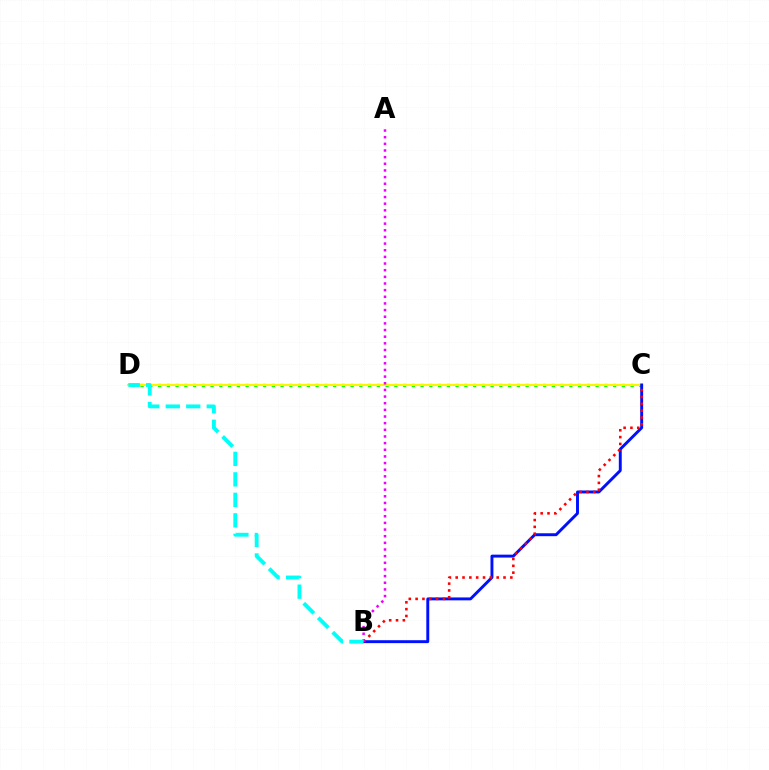{('C', 'D'): [{'color': '#08ff00', 'line_style': 'dotted', 'thickness': 2.38}, {'color': '#fcf500', 'line_style': 'solid', 'thickness': 1.51}], ('B', 'C'): [{'color': '#0010ff', 'line_style': 'solid', 'thickness': 2.1}, {'color': '#ff0000', 'line_style': 'dotted', 'thickness': 1.86}], ('A', 'B'): [{'color': '#ee00ff', 'line_style': 'dotted', 'thickness': 1.81}], ('B', 'D'): [{'color': '#00fff6', 'line_style': 'dashed', 'thickness': 2.78}]}